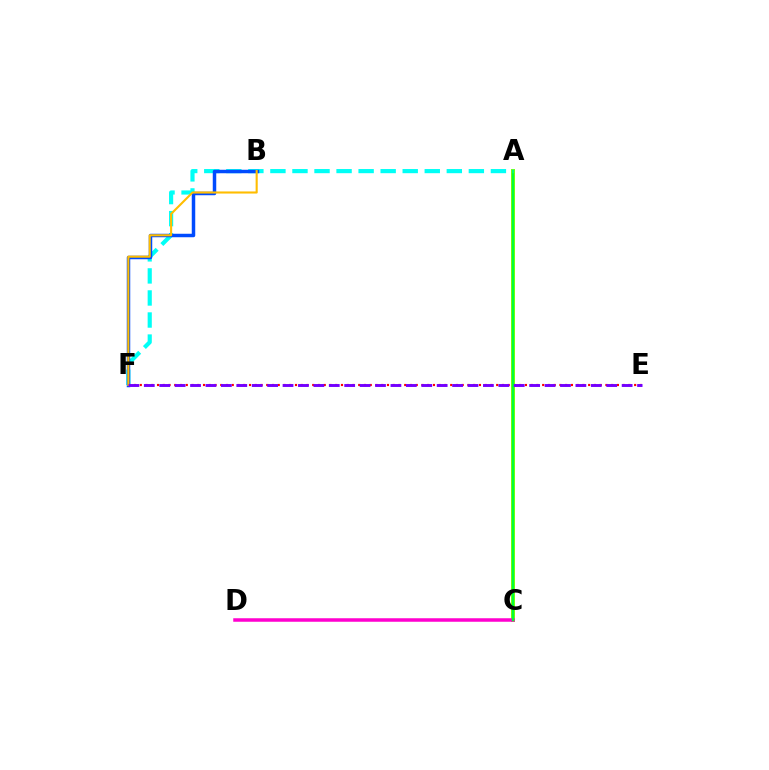{('E', 'F'): [{'color': '#ff0000', 'line_style': 'dotted', 'thickness': 1.56}, {'color': '#7200ff', 'line_style': 'dashed', 'thickness': 2.09}], ('A', 'C'): [{'color': '#84ff00', 'line_style': 'solid', 'thickness': 2.85}, {'color': '#00ff39', 'line_style': 'solid', 'thickness': 1.66}], ('C', 'D'): [{'color': '#ff00cf', 'line_style': 'solid', 'thickness': 2.53}], ('A', 'F'): [{'color': '#00fff6', 'line_style': 'dashed', 'thickness': 3.0}], ('B', 'F'): [{'color': '#004bff', 'line_style': 'solid', 'thickness': 2.5}, {'color': '#ffbd00', 'line_style': 'solid', 'thickness': 1.51}]}